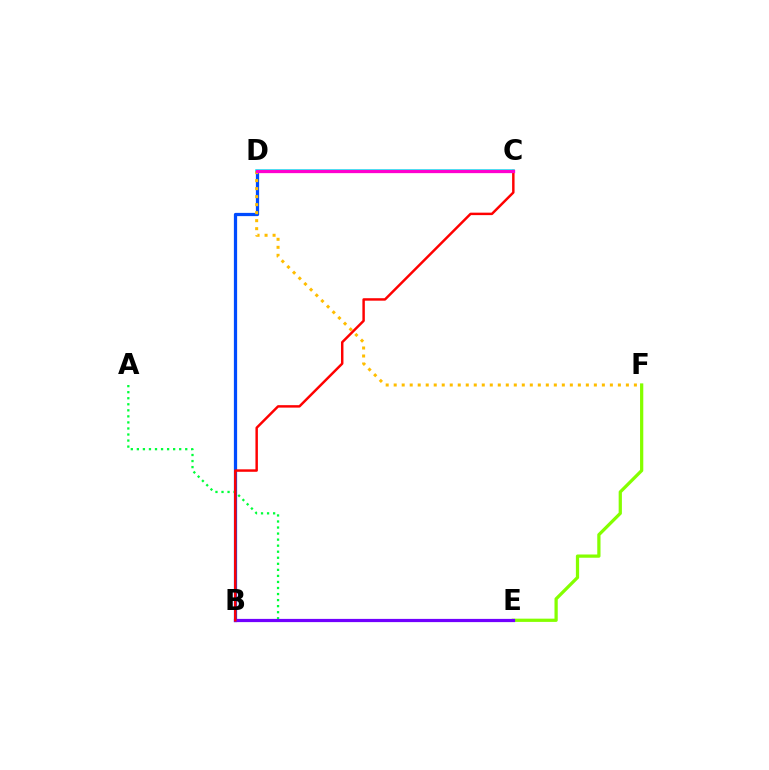{('B', 'D'): [{'color': '#004bff', 'line_style': 'solid', 'thickness': 2.33}], ('A', 'E'): [{'color': '#00ff39', 'line_style': 'dotted', 'thickness': 1.64}], ('C', 'D'): [{'color': '#00fff6', 'line_style': 'solid', 'thickness': 2.58}, {'color': '#ff00cf', 'line_style': 'solid', 'thickness': 2.36}], ('E', 'F'): [{'color': '#84ff00', 'line_style': 'solid', 'thickness': 2.34}], ('D', 'F'): [{'color': '#ffbd00', 'line_style': 'dotted', 'thickness': 2.18}], ('B', 'E'): [{'color': '#7200ff', 'line_style': 'solid', 'thickness': 2.32}], ('B', 'C'): [{'color': '#ff0000', 'line_style': 'solid', 'thickness': 1.77}]}